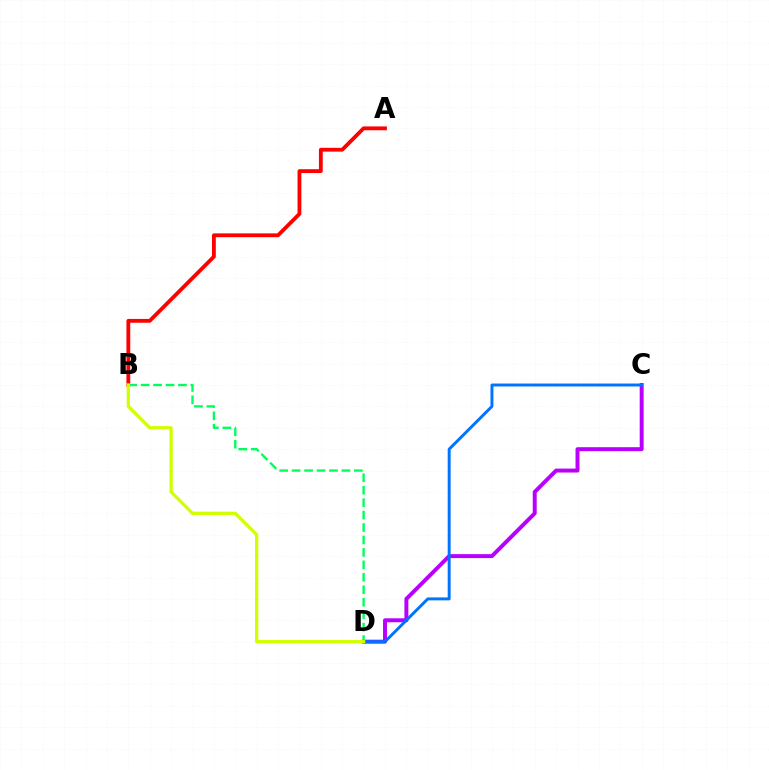{('C', 'D'): [{'color': '#b900ff', 'line_style': 'solid', 'thickness': 2.84}, {'color': '#0074ff', 'line_style': 'solid', 'thickness': 2.12}], ('A', 'B'): [{'color': '#ff0000', 'line_style': 'solid', 'thickness': 2.75}], ('B', 'D'): [{'color': '#00ff5c', 'line_style': 'dashed', 'thickness': 1.69}, {'color': '#d1ff00', 'line_style': 'solid', 'thickness': 2.37}]}